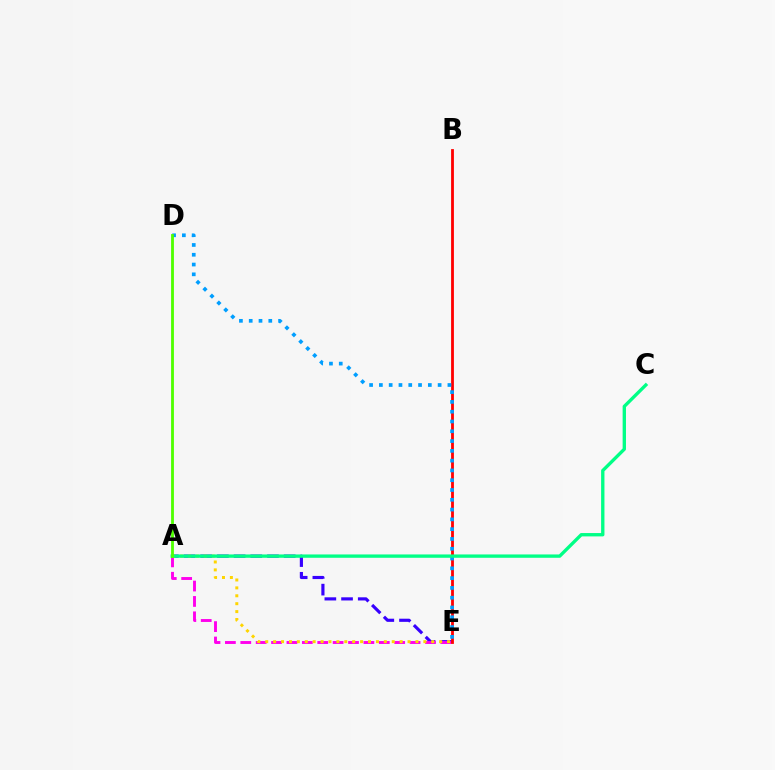{('A', 'E'): [{'color': '#3700ff', 'line_style': 'dashed', 'thickness': 2.27}, {'color': '#ff00ed', 'line_style': 'dashed', 'thickness': 2.09}, {'color': '#ffd500', 'line_style': 'dotted', 'thickness': 2.15}], ('B', 'E'): [{'color': '#ff0000', 'line_style': 'solid', 'thickness': 2.02}], ('D', 'E'): [{'color': '#009eff', 'line_style': 'dotted', 'thickness': 2.66}], ('A', 'C'): [{'color': '#00ff86', 'line_style': 'solid', 'thickness': 2.41}], ('A', 'D'): [{'color': '#4fff00', 'line_style': 'solid', 'thickness': 2.03}]}